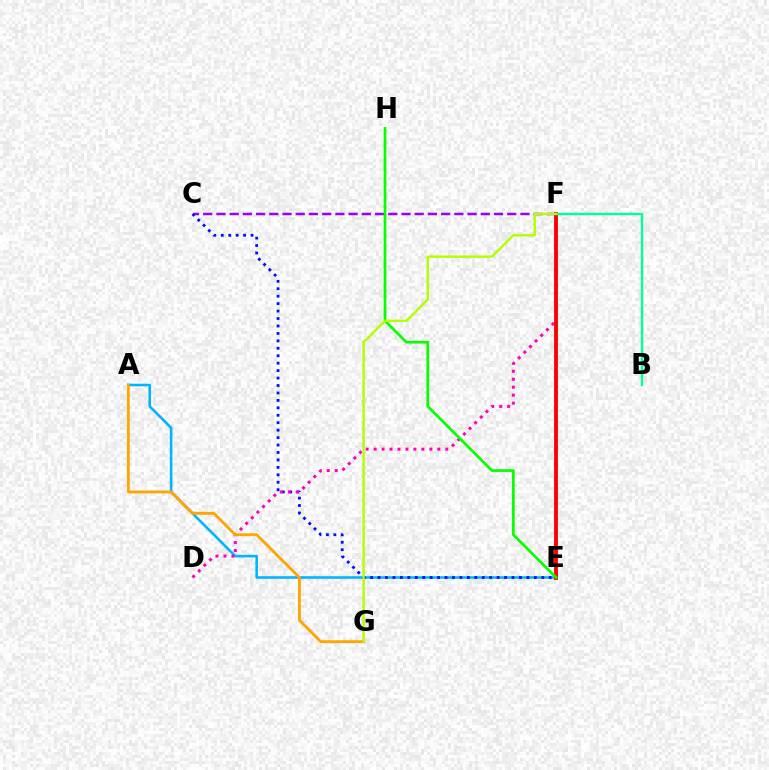{('A', 'E'): [{'color': '#00b5ff', 'line_style': 'solid', 'thickness': 1.86}], ('C', 'F'): [{'color': '#9b00ff', 'line_style': 'dashed', 'thickness': 1.8}], ('C', 'E'): [{'color': '#0010ff', 'line_style': 'dotted', 'thickness': 2.02}], ('D', 'F'): [{'color': '#ff00bd', 'line_style': 'dotted', 'thickness': 2.16}], ('A', 'G'): [{'color': '#ffa500', 'line_style': 'solid', 'thickness': 2.04}], ('E', 'F'): [{'color': '#ff0000', 'line_style': 'solid', 'thickness': 2.77}], ('B', 'F'): [{'color': '#00ff9d', 'line_style': 'solid', 'thickness': 1.71}], ('E', 'H'): [{'color': '#08ff00', 'line_style': 'solid', 'thickness': 1.95}], ('F', 'G'): [{'color': '#b3ff00', 'line_style': 'solid', 'thickness': 1.75}]}